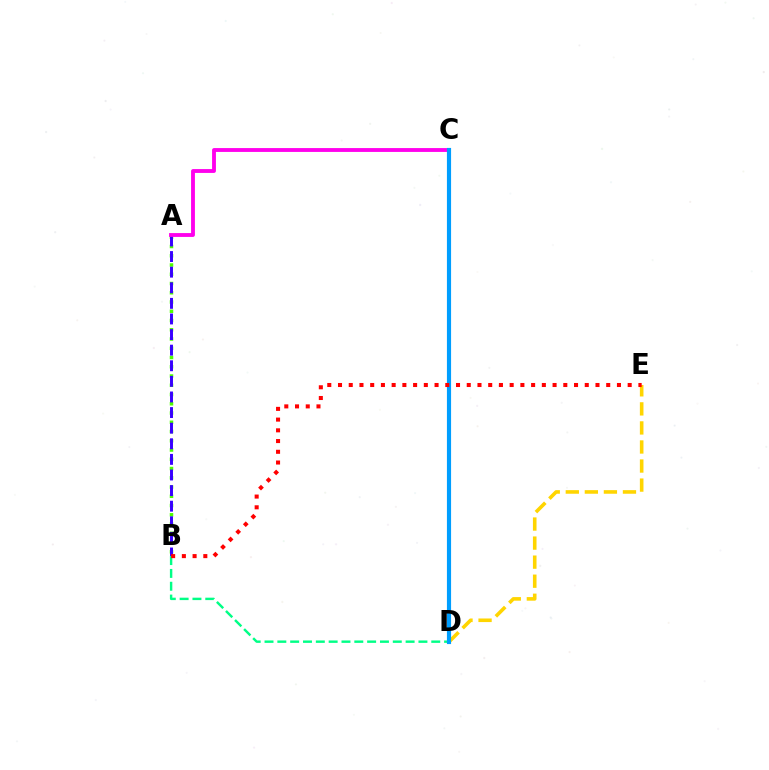{('A', 'B'): [{'color': '#4fff00', 'line_style': 'dotted', 'thickness': 2.51}, {'color': '#3700ff', 'line_style': 'dashed', 'thickness': 2.12}], ('A', 'C'): [{'color': '#ff00ed', 'line_style': 'solid', 'thickness': 2.77}], ('B', 'D'): [{'color': '#00ff86', 'line_style': 'dashed', 'thickness': 1.74}], ('D', 'E'): [{'color': '#ffd500', 'line_style': 'dashed', 'thickness': 2.59}], ('C', 'D'): [{'color': '#009eff', 'line_style': 'solid', 'thickness': 2.99}], ('B', 'E'): [{'color': '#ff0000', 'line_style': 'dotted', 'thickness': 2.91}]}